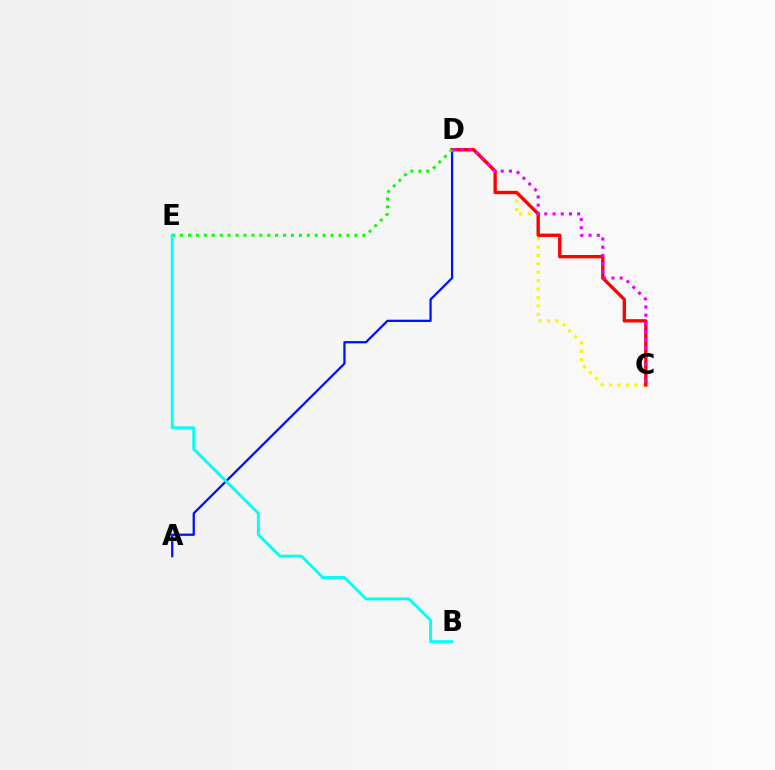{('C', 'D'): [{'color': '#fcf500', 'line_style': 'dotted', 'thickness': 2.29}, {'color': '#ff0000', 'line_style': 'solid', 'thickness': 2.4}, {'color': '#ee00ff', 'line_style': 'dotted', 'thickness': 2.23}], ('A', 'D'): [{'color': '#0010ff', 'line_style': 'solid', 'thickness': 1.63}], ('D', 'E'): [{'color': '#08ff00', 'line_style': 'dotted', 'thickness': 2.15}], ('B', 'E'): [{'color': '#00fff6', 'line_style': 'solid', 'thickness': 2.08}]}